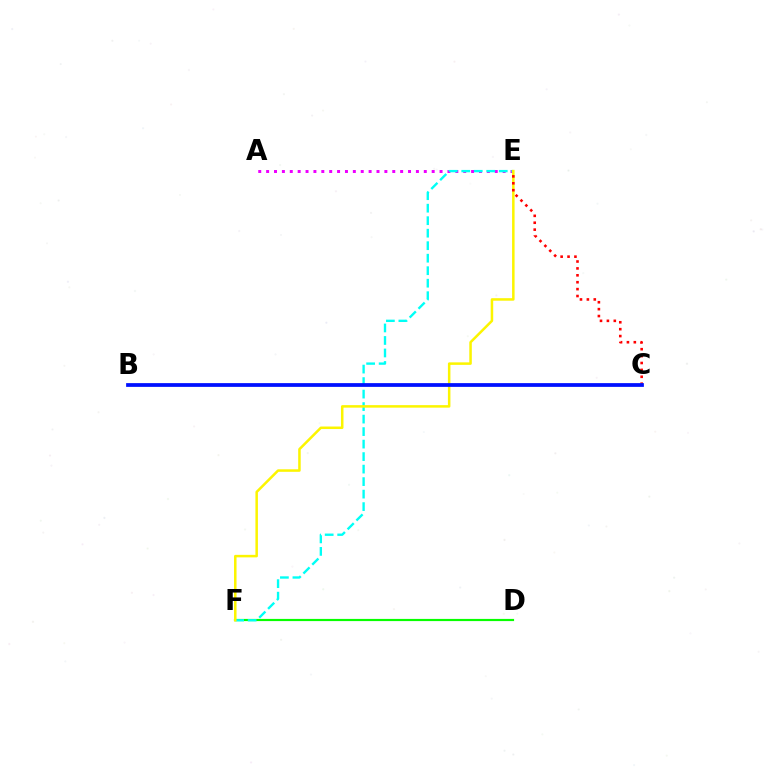{('D', 'F'): [{'color': '#08ff00', 'line_style': 'solid', 'thickness': 1.57}], ('A', 'E'): [{'color': '#ee00ff', 'line_style': 'dotted', 'thickness': 2.14}], ('E', 'F'): [{'color': '#00fff6', 'line_style': 'dashed', 'thickness': 1.7}, {'color': '#fcf500', 'line_style': 'solid', 'thickness': 1.81}], ('C', 'E'): [{'color': '#ff0000', 'line_style': 'dotted', 'thickness': 1.88}], ('B', 'C'): [{'color': '#0010ff', 'line_style': 'solid', 'thickness': 2.7}]}